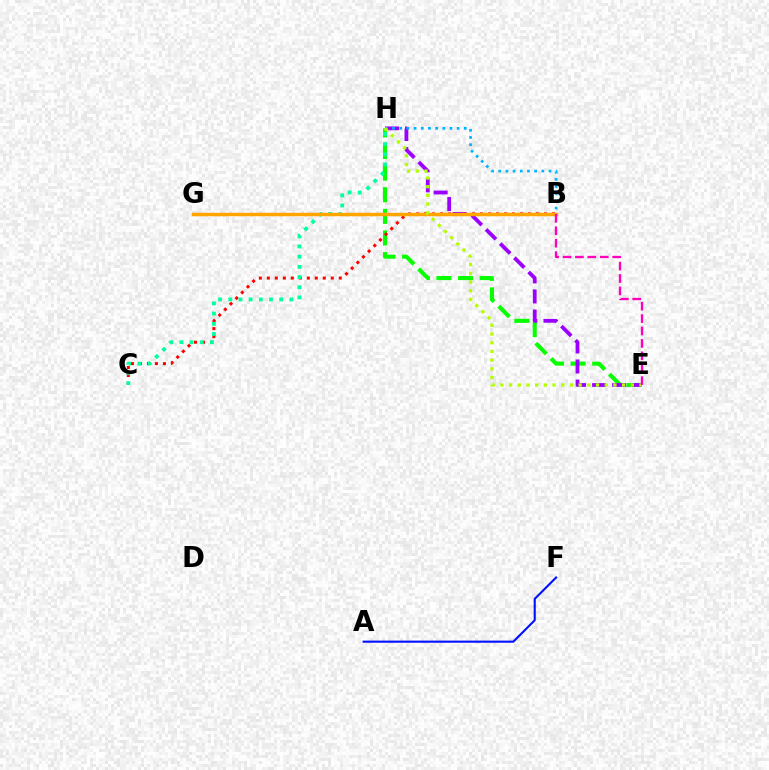{('E', 'H'): [{'color': '#08ff00', 'line_style': 'dashed', 'thickness': 2.94}, {'color': '#9b00ff', 'line_style': 'dashed', 'thickness': 2.72}, {'color': '#b3ff00', 'line_style': 'dotted', 'thickness': 2.36}], ('B', 'C'): [{'color': '#ff0000', 'line_style': 'dotted', 'thickness': 2.17}], ('C', 'H'): [{'color': '#00ff9d', 'line_style': 'dotted', 'thickness': 2.77}], ('B', 'H'): [{'color': '#00b5ff', 'line_style': 'dotted', 'thickness': 1.95}], ('B', 'G'): [{'color': '#ffa500', 'line_style': 'solid', 'thickness': 2.5}], ('A', 'F'): [{'color': '#0010ff', 'line_style': 'solid', 'thickness': 1.52}], ('B', 'E'): [{'color': '#ff00bd', 'line_style': 'dashed', 'thickness': 1.69}]}